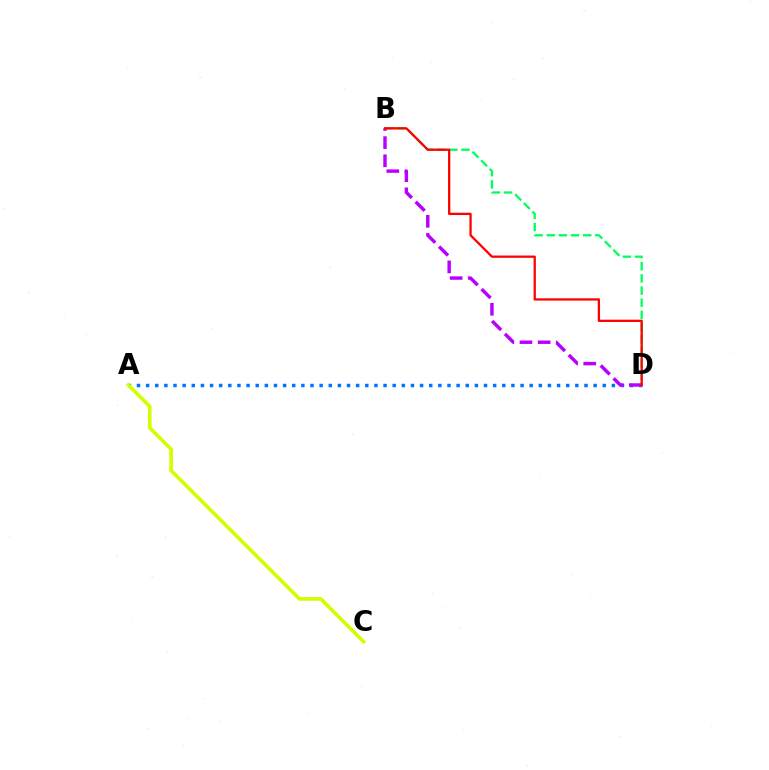{('B', 'D'): [{'color': '#00ff5c', 'line_style': 'dashed', 'thickness': 1.65}, {'color': '#b900ff', 'line_style': 'dashed', 'thickness': 2.47}, {'color': '#ff0000', 'line_style': 'solid', 'thickness': 1.64}], ('A', 'D'): [{'color': '#0074ff', 'line_style': 'dotted', 'thickness': 2.48}], ('A', 'C'): [{'color': '#d1ff00', 'line_style': 'solid', 'thickness': 2.62}]}